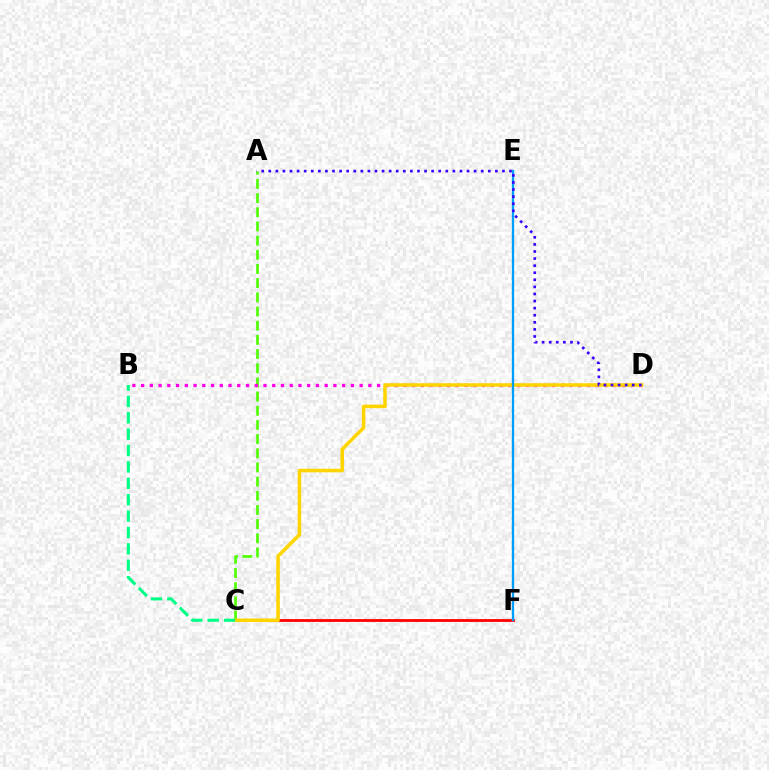{('A', 'C'): [{'color': '#4fff00', 'line_style': 'dashed', 'thickness': 1.93}], ('B', 'D'): [{'color': '#ff00ed', 'line_style': 'dotted', 'thickness': 2.37}], ('C', 'F'): [{'color': '#ff0000', 'line_style': 'solid', 'thickness': 2.01}], ('C', 'D'): [{'color': '#ffd500', 'line_style': 'solid', 'thickness': 2.55}], ('E', 'F'): [{'color': '#009eff', 'line_style': 'solid', 'thickness': 1.65}], ('B', 'C'): [{'color': '#00ff86', 'line_style': 'dashed', 'thickness': 2.23}], ('A', 'D'): [{'color': '#3700ff', 'line_style': 'dotted', 'thickness': 1.92}]}